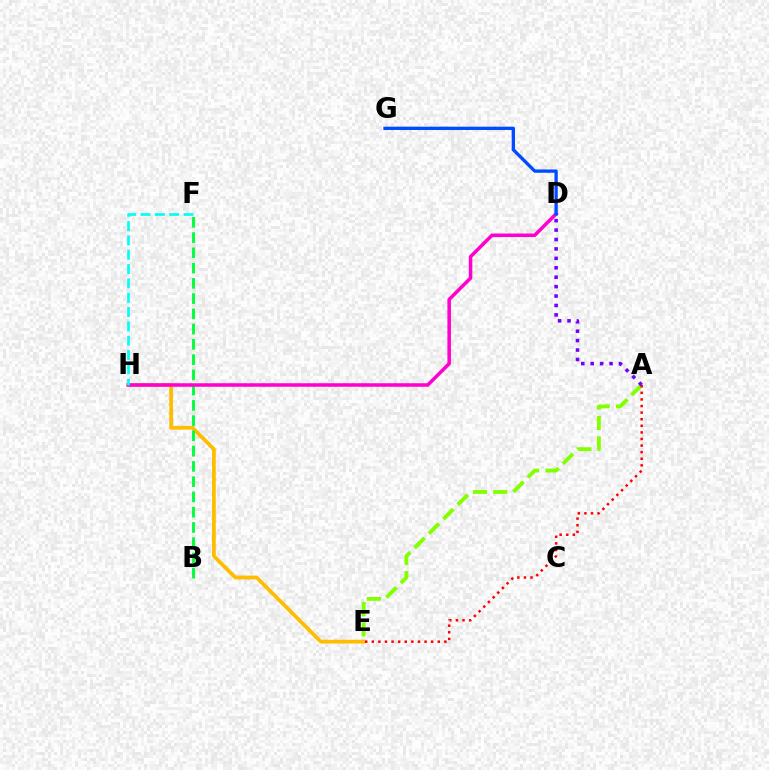{('E', 'H'): [{'color': '#ffbd00', 'line_style': 'solid', 'thickness': 2.7}], ('A', 'E'): [{'color': '#84ff00', 'line_style': 'dashed', 'thickness': 2.77}, {'color': '#ff0000', 'line_style': 'dotted', 'thickness': 1.79}], ('B', 'F'): [{'color': '#00ff39', 'line_style': 'dashed', 'thickness': 2.07}], ('D', 'H'): [{'color': '#ff00cf', 'line_style': 'solid', 'thickness': 2.54}], ('F', 'H'): [{'color': '#00fff6', 'line_style': 'dashed', 'thickness': 1.95}], ('A', 'D'): [{'color': '#7200ff', 'line_style': 'dotted', 'thickness': 2.56}], ('D', 'G'): [{'color': '#004bff', 'line_style': 'solid', 'thickness': 2.39}]}